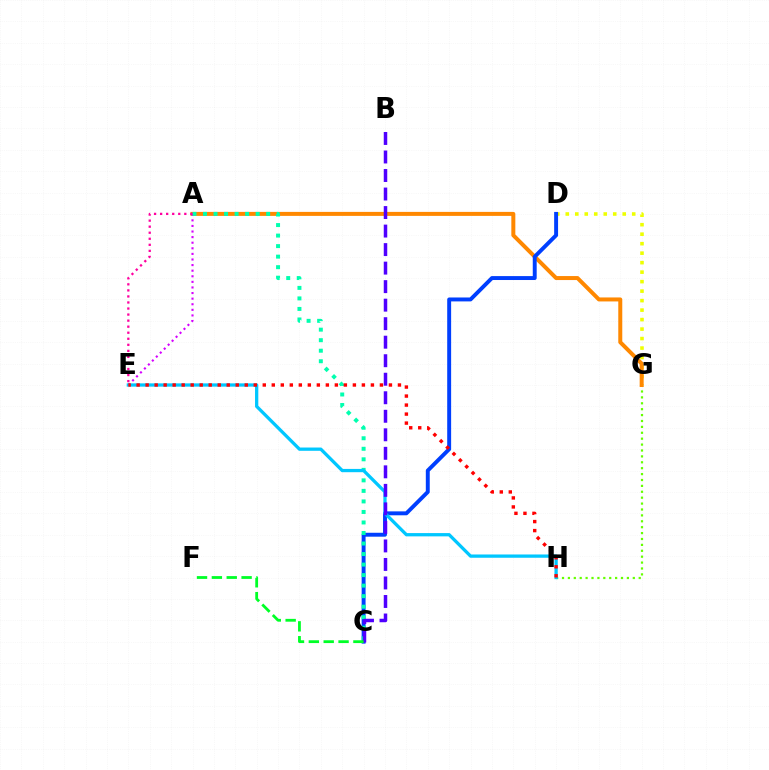{('D', 'G'): [{'color': '#eeff00', 'line_style': 'dotted', 'thickness': 2.58}], ('G', 'H'): [{'color': '#66ff00', 'line_style': 'dotted', 'thickness': 1.6}], ('A', 'G'): [{'color': '#ff8800', 'line_style': 'solid', 'thickness': 2.88}], ('C', 'D'): [{'color': '#003fff', 'line_style': 'solid', 'thickness': 2.82}], ('A', 'E'): [{'color': '#d600ff', 'line_style': 'dotted', 'thickness': 1.52}, {'color': '#ff00a0', 'line_style': 'dotted', 'thickness': 1.64}], ('A', 'C'): [{'color': '#00ffaf', 'line_style': 'dotted', 'thickness': 2.86}], ('E', 'H'): [{'color': '#00c7ff', 'line_style': 'solid', 'thickness': 2.36}, {'color': '#ff0000', 'line_style': 'dotted', 'thickness': 2.45}], ('B', 'C'): [{'color': '#4f00ff', 'line_style': 'dashed', 'thickness': 2.52}], ('C', 'F'): [{'color': '#00ff27', 'line_style': 'dashed', 'thickness': 2.02}]}